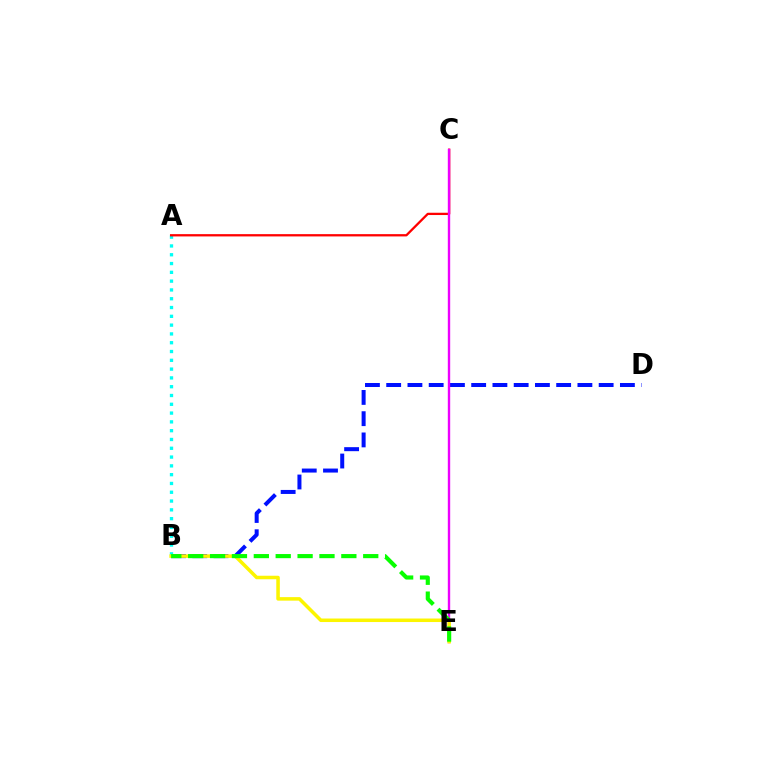{('B', 'D'): [{'color': '#0010ff', 'line_style': 'dashed', 'thickness': 2.89}], ('A', 'B'): [{'color': '#00fff6', 'line_style': 'dotted', 'thickness': 2.39}], ('A', 'C'): [{'color': '#ff0000', 'line_style': 'solid', 'thickness': 1.65}], ('C', 'E'): [{'color': '#ee00ff', 'line_style': 'solid', 'thickness': 1.71}], ('B', 'E'): [{'color': '#fcf500', 'line_style': 'solid', 'thickness': 2.54}, {'color': '#08ff00', 'line_style': 'dashed', 'thickness': 2.97}]}